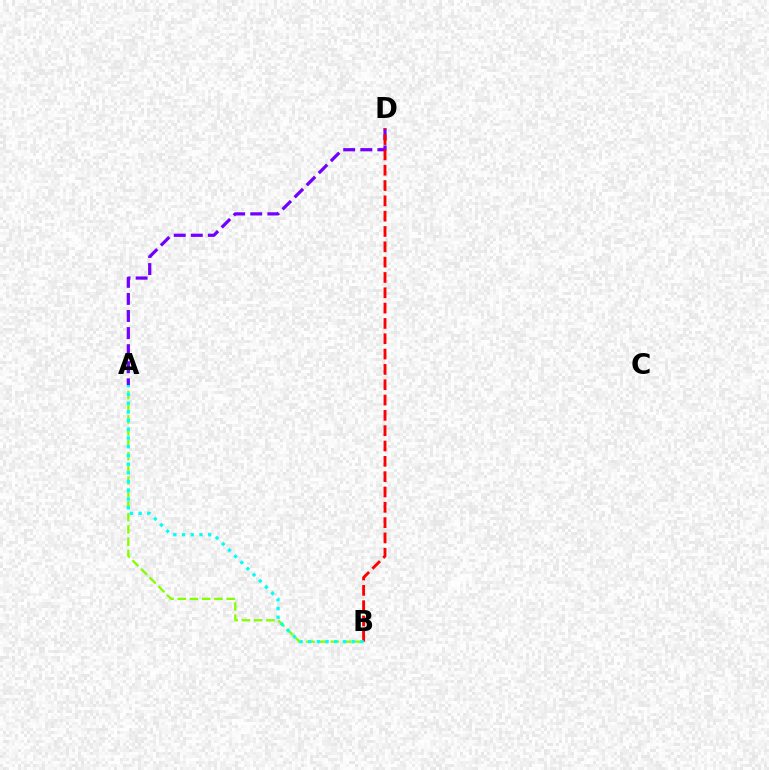{('A', 'B'): [{'color': '#84ff00', 'line_style': 'dashed', 'thickness': 1.66}, {'color': '#00fff6', 'line_style': 'dotted', 'thickness': 2.37}], ('A', 'D'): [{'color': '#7200ff', 'line_style': 'dashed', 'thickness': 2.32}], ('B', 'D'): [{'color': '#ff0000', 'line_style': 'dashed', 'thickness': 2.08}]}